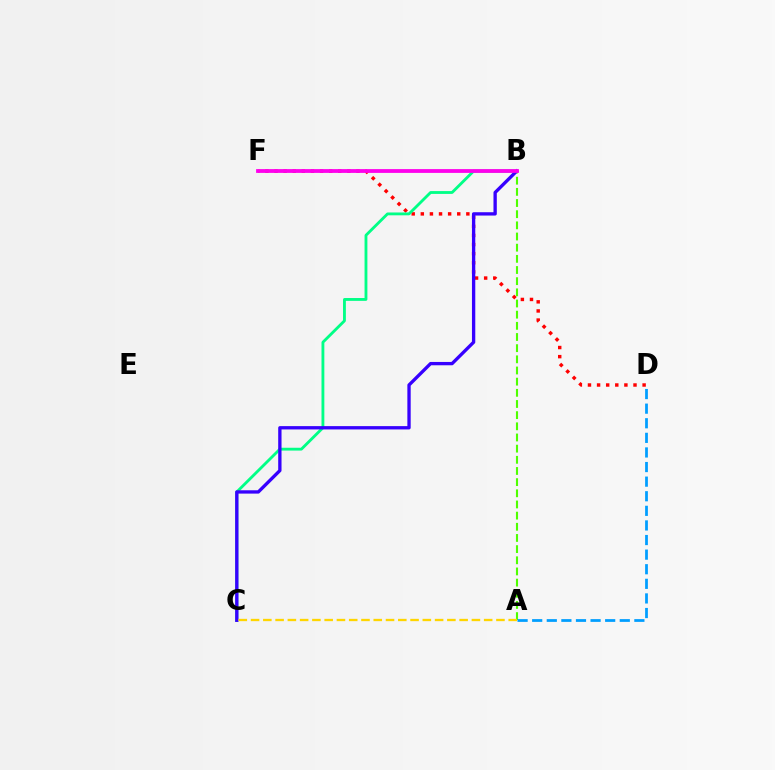{('A', 'B'): [{'color': '#4fff00', 'line_style': 'dashed', 'thickness': 1.52}], ('D', 'F'): [{'color': '#ff0000', 'line_style': 'dotted', 'thickness': 2.47}], ('A', 'D'): [{'color': '#009eff', 'line_style': 'dashed', 'thickness': 1.98}], ('B', 'C'): [{'color': '#00ff86', 'line_style': 'solid', 'thickness': 2.04}, {'color': '#3700ff', 'line_style': 'solid', 'thickness': 2.39}], ('B', 'F'): [{'color': '#ff00ed', 'line_style': 'solid', 'thickness': 2.73}], ('A', 'C'): [{'color': '#ffd500', 'line_style': 'dashed', 'thickness': 1.67}]}